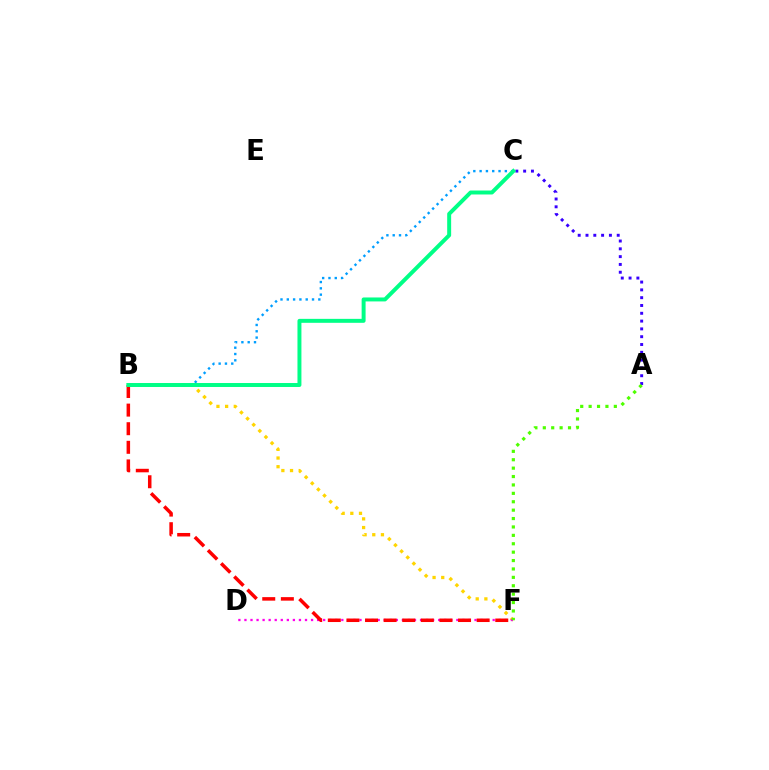{('B', 'F'): [{'color': '#ffd500', 'line_style': 'dotted', 'thickness': 2.36}, {'color': '#ff0000', 'line_style': 'dashed', 'thickness': 2.53}], ('B', 'C'): [{'color': '#009eff', 'line_style': 'dotted', 'thickness': 1.71}, {'color': '#00ff86', 'line_style': 'solid', 'thickness': 2.85}], ('D', 'F'): [{'color': '#ff00ed', 'line_style': 'dotted', 'thickness': 1.65}], ('A', 'C'): [{'color': '#3700ff', 'line_style': 'dotted', 'thickness': 2.12}], ('A', 'F'): [{'color': '#4fff00', 'line_style': 'dotted', 'thickness': 2.28}]}